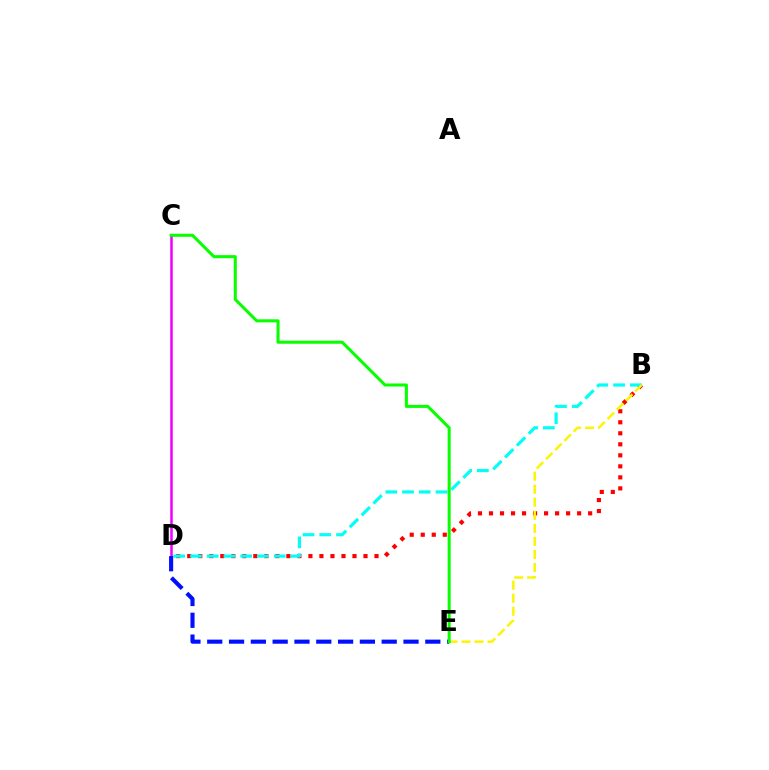{('B', 'D'): [{'color': '#ff0000', 'line_style': 'dotted', 'thickness': 2.99}, {'color': '#00fff6', 'line_style': 'dashed', 'thickness': 2.27}], ('C', 'D'): [{'color': '#ee00ff', 'line_style': 'solid', 'thickness': 1.81}], ('B', 'E'): [{'color': '#fcf500', 'line_style': 'dashed', 'thickness': 1.77}], ('D', 'E'): [{'color': '#0010ff', 'line_style': 'dashed', 'thickness': 2.96}], ('C', 'E'): [{'color': '#08ff00', 'line_style': 'solid', 'thickness': 2.19}]}